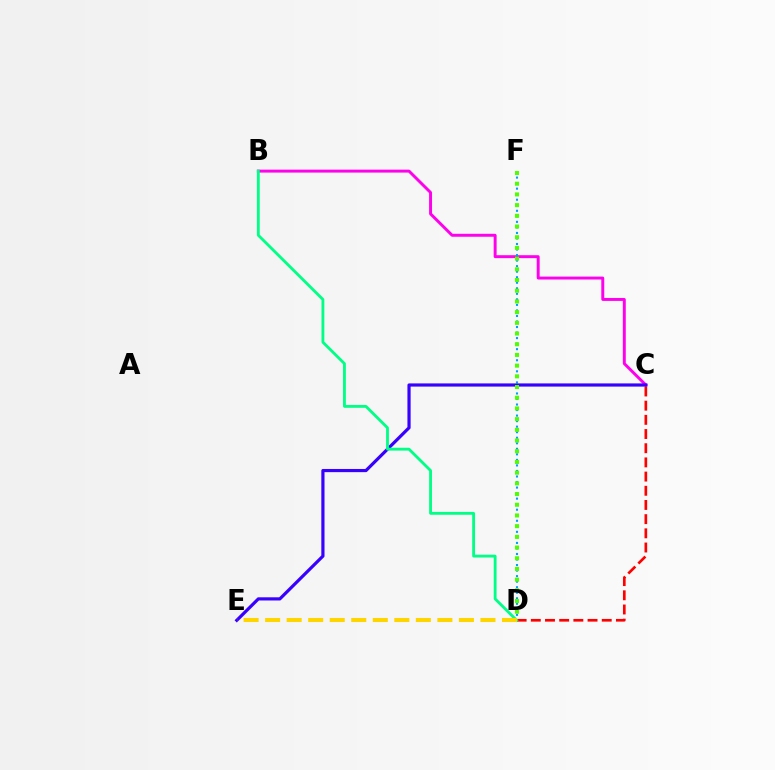{('B', 'C'): [{'color': '#ff00ed', 'line_style': 'solid', 'thickness': 2.12}], ('C', 'D'): [{'color': '#ff0000', 'line_style': 'dashed', 'thickness': 1.93}], ('D', 'F'): [{'color': '#009eff', 'line_style': 'dotted', 'thickness': 1.5}, {'color': '#4fff00', 'line_style': 'dotted', 'thickness': 2.91}], ('C', 'E'): [{'color': '#3700ff', 'line_style': 'solid', 'thickness': 2.29}], ('B', 'D'): [{'color': '#00ff86', 'line_style': 'solid', 'thickness': 2.04}], ('D', 'E'): [{'color': '#ffd500', 'line_style': 'dashed', 'thickness': 2.93}]}